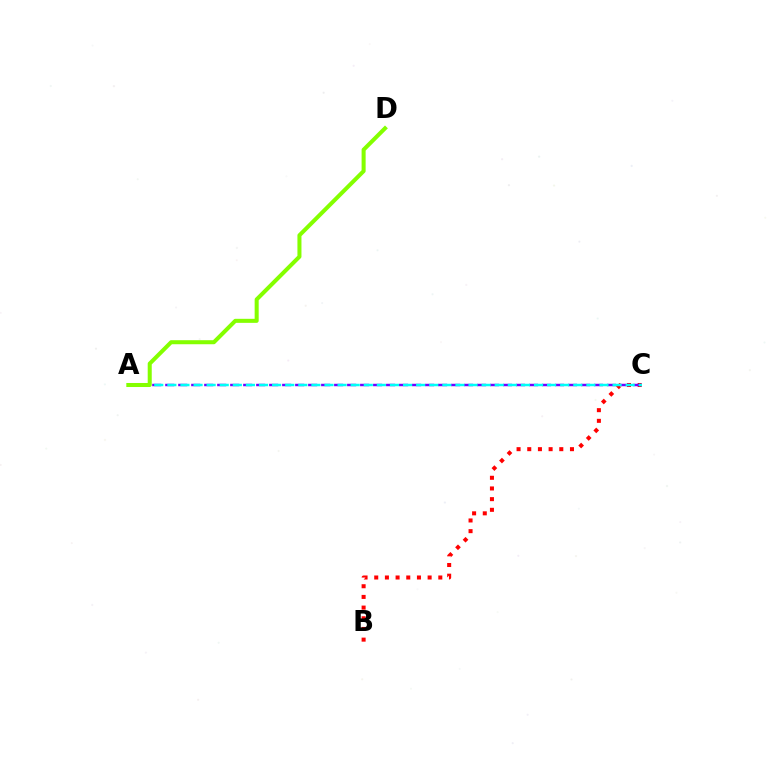{('B', 'C'): [{'color': '#ff0000', 'line_style': 'dotted', 'thickness': 2.9}], ('A', 'C'): [{'color': '#7200ff', 'line_style': 'dashed', 'thickness': 1.77}, {'color': '#00fff6', 'line_style': 'dashed', 'thickness': 1.78}], ('A', 'D'): [{'color': '#84ff00', 'line_style': 'solid', 'thickness': 2.9}]}